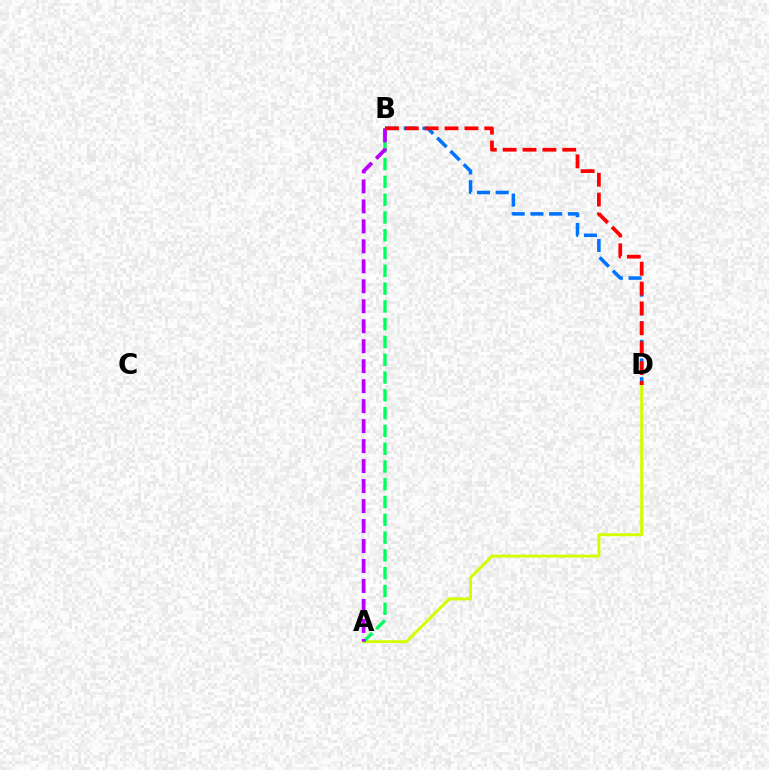{('A', 'D'): [{'color': '#d1ff00', 'line_style': 'solid', 'thickness': 2.13}], ('B', 'D'): [{'color': '#0074ff', 'line_style': 'dashed', 'thickness': 2.54}, {'color': '#ff0000', 'line_style': 'dashed', 'thickness': 2.7}], ('A', 'B'): [{'color': '#00ff5c', 'line_style': 'dashed', 'thickness': 2.42}, {'color': '#b900ff', 'line_style': 'dashed', 'thickness': 2.71}]}